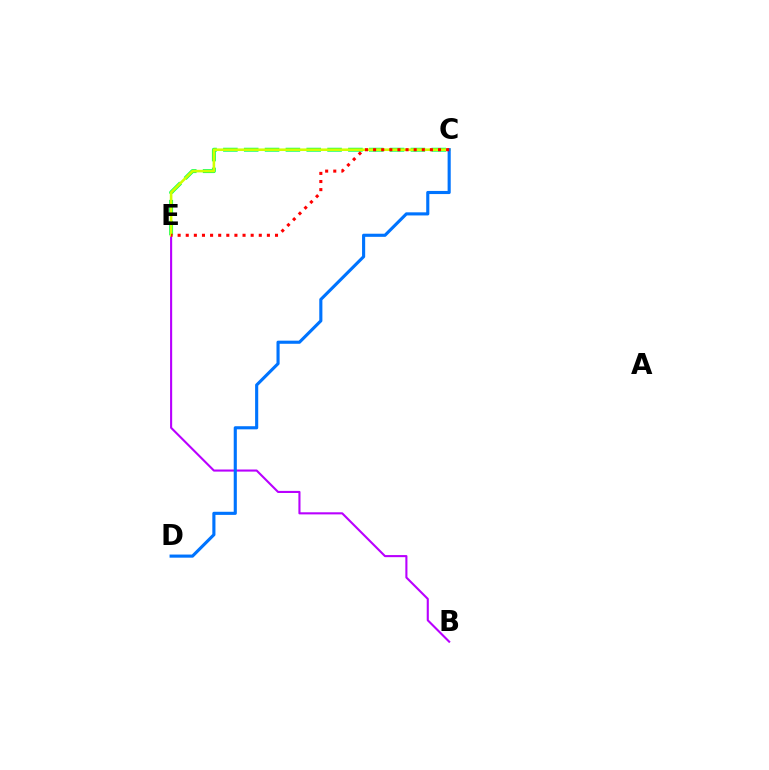{('C', 'E'): [{'color': '#00ff5c', 'line_style': 'dashed', 'thickness': 2.83}, {'color': '#d1ff00', 'line_style': 'solid', 'thickness': 1.87}, {'color': '#ff0000', 'line_style': 'dotted', 'thickness': 2.2}], ('B', 'E'): [{'color': '#b900ff', 'line_style': 'solid', 'thickness': 1.51}], ('C', 'D'): [{'color': '#0074ff', 'line_style': 'solid', 'thickness': 2.25}]}